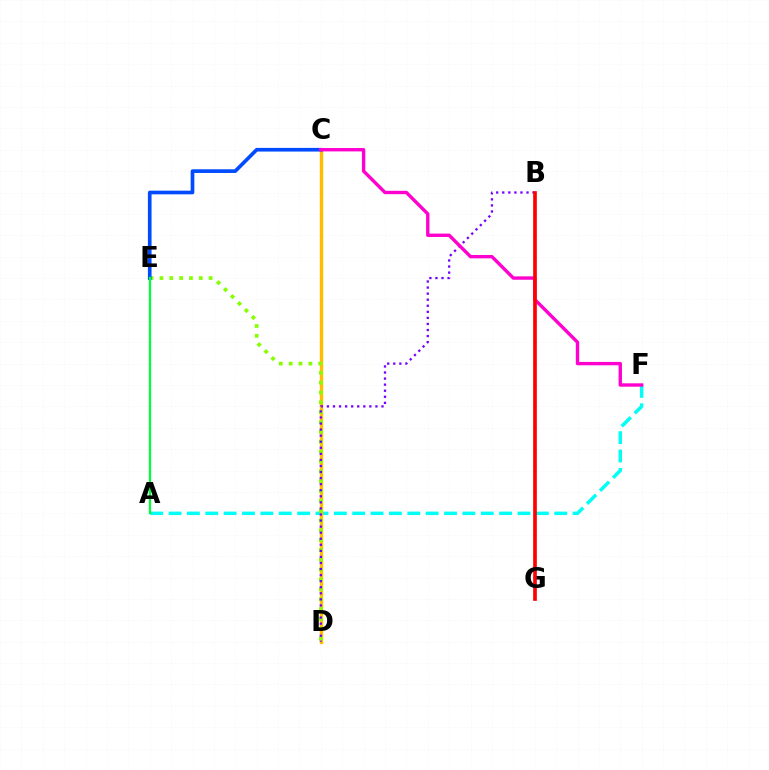{('A', 'F'): [{'color': '#00fff6', 'line_style': 'dashed', 'thickness': 2.49}], ('C', 'D'): [{'color': '#ffbd00', 'line_style': 'solid', 'thickness': 2.43}], ('D', 'E'): [{'color': '#84ff00', 'line_style': 'dotted', 'thickness': 2.67}], ('C', 'E'): [{'color': '#004bff', 'line_style': 'solid', 'thickness': 2.64}], ('B', 'D'): [{'color': '#7200ff', 'line_style': 'dotted', 'thickness': 1.65}], ('A', 'E'): [{'color': '#00ff39', 'line_style': 'solid', 'thickness': 1.63}], ('C', 'F'): [{'color': '#ff00cf', 'line_style': 'solid', 'thickness': 2.43}], ('B', 'G'): [{'color': '#ff0000', 'line_style': 'solid', 'thickness': 2.64}]}